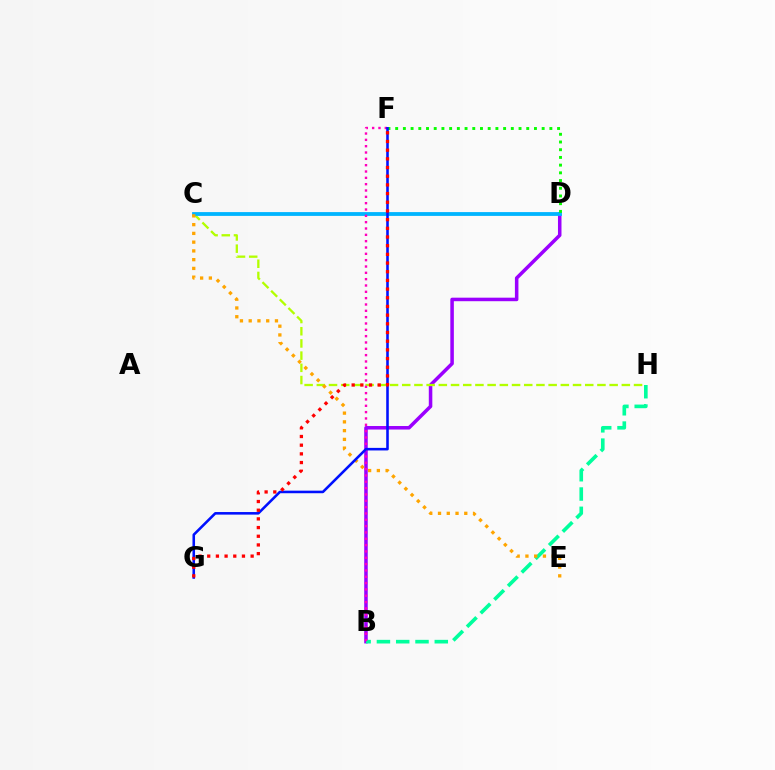{('B', 'D'): [{'color': '#9b00ff', 'line_style': 'solid', 'thickness': 2.54}], ('C', 'H'): [{'color': '#b3ff00', 'line_style': 'dashed', 'thickness': 1.66}], ('C', 'D'): [{'color': '#00b5ff', 'line_style': 'solid', 'thickness': 2.74}], ('B', 'H'): [{'color': '#00ff9d', 'line_style': 'dashed', 'thickness': 2.62}], ('B', 'F'): [{'color': '#ff00bd', 'line_style': 'dotted', 'thickness': 1.72}], ('C', 'E'): [{'color': '#ffa500', 'line_style': 'dotted', 'thickness': 2.38}], ('D', 'F'): [{'color': '#08ff00', 'line_style': 'dotted', 'thickness': 2.09}], ('F', 'G'): [{'color': '#0010ff', 'line_style': 'solid', 'thickness': 1.85}, {'color': '#ff0000', 'line_style': 'dotted', 'thickness': 2.36}]}